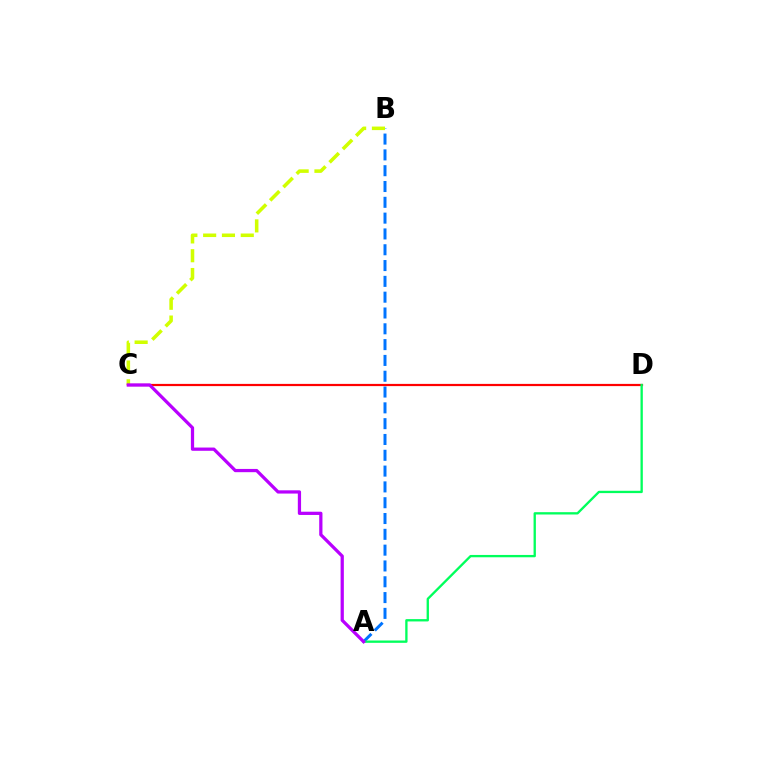{('A', 'B'): [{'color': '#0074ff', 'line_style': 'dashed', 'thickness': 2.15}], ('B', 'C'): [{'color': '#d1ff00', 'line_style': 'dashed', 'thickness': 2.55}], ('C', 'D'): [{'color': '#ff0000', 'line_style': 'solid', 'thickness': 1.59}], ('A', 'D'): [{'color': '#00ff5c', 'line_style': 'solid', 'thickness': 1.68}], ('A', 'C'): [{'color': '#b900ff', 'line_style': 'solid', 'thickness': 2.34}]}